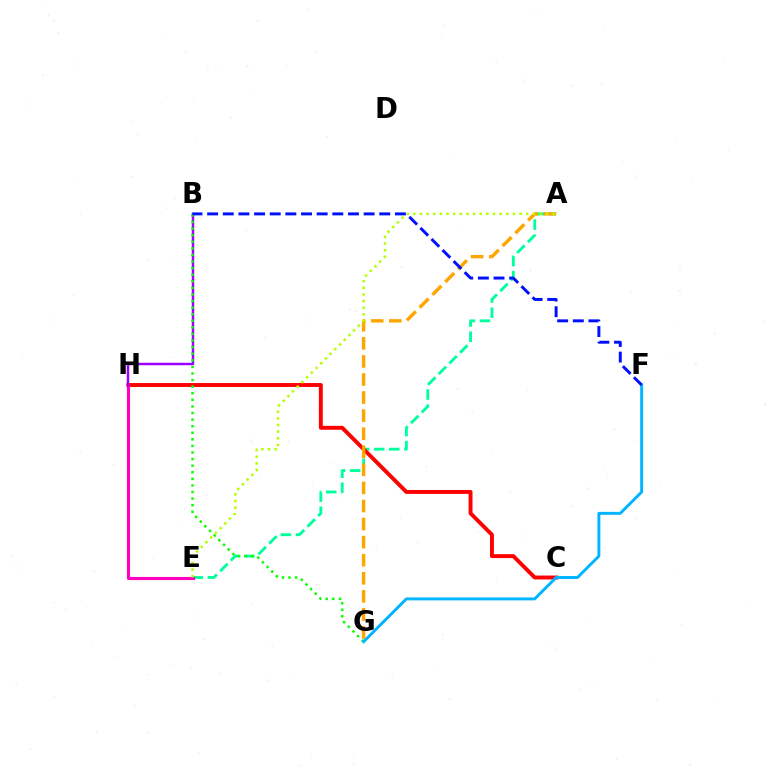{('A', 'E'): [{'color': '#00ff9d', 'line_style': 'dashed', 'thickness': 2.05}, {'color': '#b3ff00', 'line_style': 'dotted', 'thickness': 1.8}], ('C', 'H'): [{'color': '#ff0000', 'line_style': 'solid', 'thickness': 2.82}], ('E', 'H'): [{'color': '#ff00bd', 'line_style': 'solid', 'thickness': 2.23}], ('A', 'G'): [{'color': '#ffa500', 'line_style': 'dashed', 'thickness': 2.46}], ('B', 'H'): [{'color': '#9b00ff', 'line_style': 'solid', 'thickness': 1.77}], ('B', 'G'): [{'color': '#08ff00', 'line_style': 'dotted', 'thickness': 1.79}], ('F', 'G'): [{'color': '#00b5ff', 'line_style': 'solid', 'thickness': 2.11}], ('B', 'F'): [{'color': '#0010ff', 'line_style': 'dashed', 'thickness': 2.13}]}